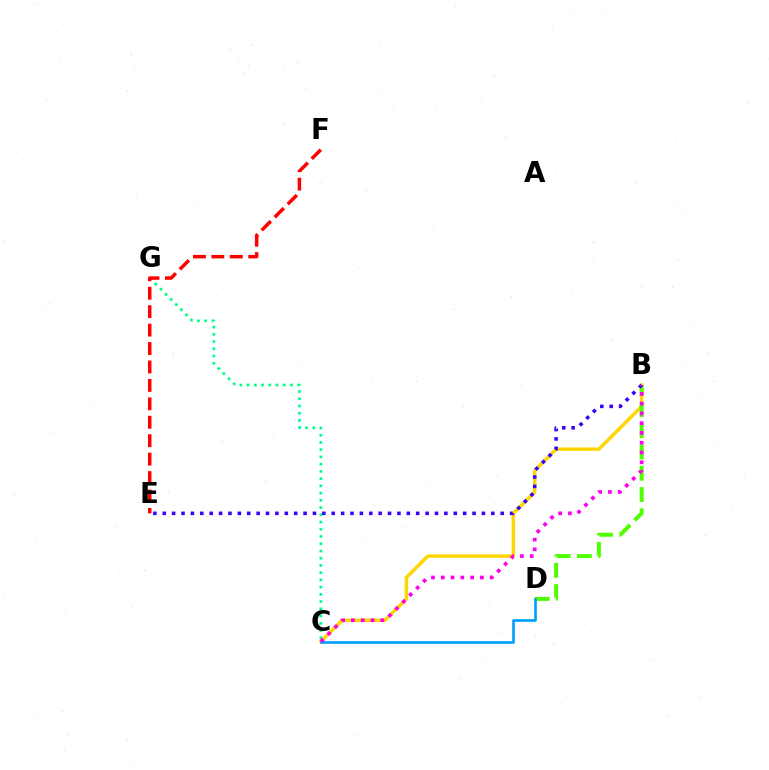{('B', 'C'): [{'color': '#ffd500', 'line_style': 'solid', 'thickness': 2.48}, {'color': '#ff00ed', 'line_style': 'dotted', 'thickness': 2.66}], ('B', 'D'): [{'color': '#4fff00', 'line_style': 'dashed', 'thickness': 2.89}], ('C', 'D'): [{'color': '#009eff', 'line_style': 'solid', 'thickness': 1.92}], ('C', 'G'): [{'color': '#00ff86', 'line_style': 'dotted', 'thickness': 1.97}], ('B', 'E'): [{'color': '#3700ff', 'line_style': 'dotted', 'thickness': 2.55}], ('E', 'F'): [{'color': '#ff0000', 'line_style': 'dashed', 'thickness': 2.5}]}